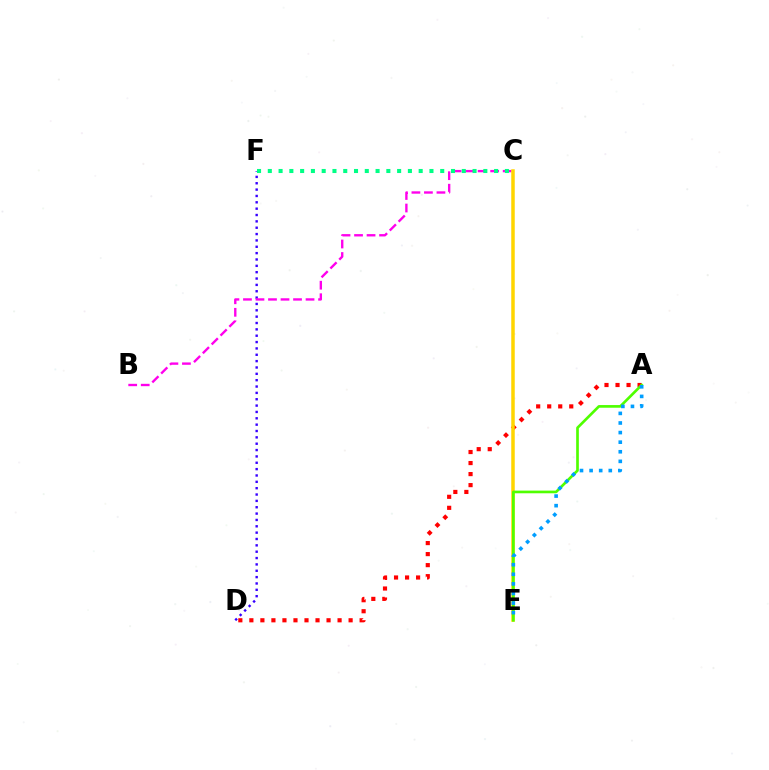{('D', 'F'): [{'color': '#3700ff', 'line_style': 'dotted', 'thickness': 1.73}], ('B', 'C'): [{'color': '#ff00ed', 'line_style': 'dashed', 'thickness': 1.7}], ('A', 'D'): [{'color': '#ff0000', 'line_style': 'dotted', 'thickness': 3.0}], ('C', 'E'): [{'color': '#ffd500', 'line_style': 'solid', 'thickness': 2.52}], ('A', 'E'): [{'color': '#4fff00', 'line_style': 'solid', 'thickness': 1.92}, {'color': '#009eff', 'line_style': 'dotted', 'thickness': 2.61}], ('C', 'F'): [{'color': '#00ff86', 'line_style': 'dotted', 'thickness': 2.93}]}